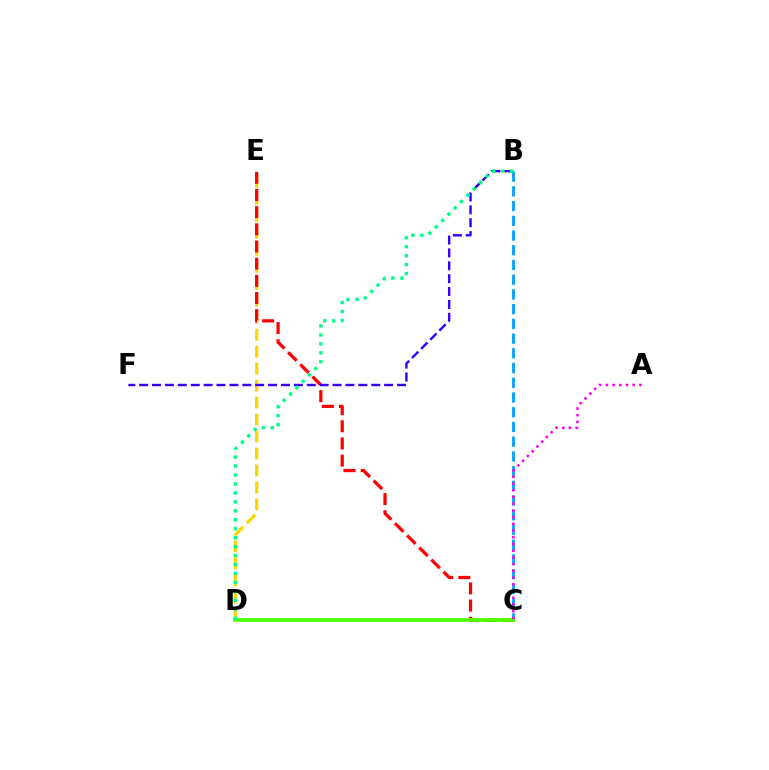{('D', 'E'): [{'color': '#ffd500', 'line_style': 'dashed', 'thickness': 2.31}], ('B', 'C'): [{'color': '#009eff', 'line_style': 'dashed', 'thickness': 2.0}], ('C', 'E'): [{'color': '#ff0000', 'line_style': 'dashed', 'thickness': 2.33}], ('C', 'D'): [{'color': '#4fff00', 'line_style': 'solid', 'thickness': 2.65}], ('B', 'F'): [{'color': '#3700ff', 'line_style': 'dashed', 'thickness': 1.75}], ('B', 'D'): [{'color': '#00ff86', 'line_style': 'dotted', 'thickness': 2.43}], ('A', 'C'): [{'color': '#ff00ed', 'line_style': 'dotted', 'thickness': 1.82}]}